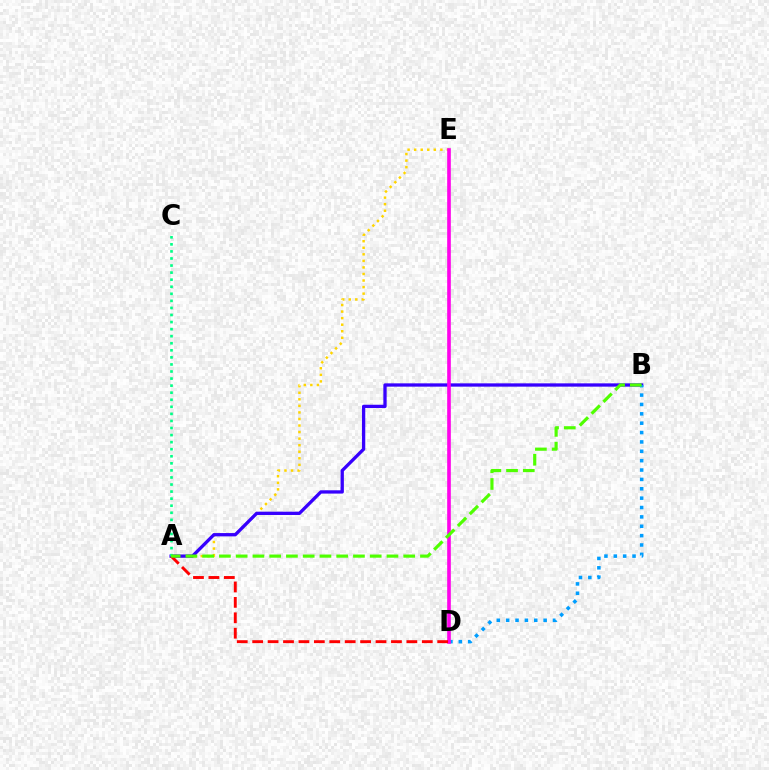{('A', 'E'): [{'color': '#ffd500', 'line_style': 'dotted', 'thickness': 1.78}], ('A', 'B'): [{'color': '#3700ff', 'line_style': 'solid', 'thickness': 2.37}, {'color': '#4fff00', 'line_style': 'dashed', 'thickness': 2.28}], ('B', 'D'): [{'color': '#009eff', 'line_style': 'dotted', 'thickness': 2.55}], ('D', 'E'): [{'color': '#ff00ed', 'line_style': 'solid', 'thickness': 2.61}], ('A', 'D'): [{'color': '#ff0000', 'line_style': 'dashed', 'thickness': 2.09}], ('A', 'C'): [{'color': '#00ff86', 'line_style': 'dotted', 'thickness': 1.92}]}